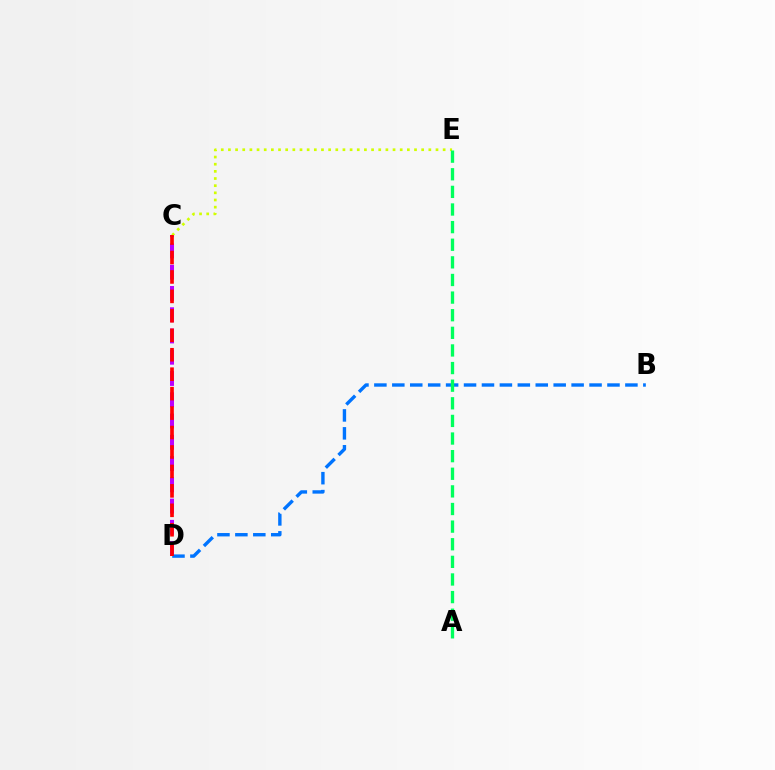{('C', 'D'): [{'color': '#b900ff', 'line_style': 'dashed', 'thickness': 2.89}, {'color': '#ff0000', 'line_style': 'dashed', 'thickness': 2.64}], ('C', 'E'): [{'color': '#d1ff00', 'line_style': 'dotted', 'thickness': 1.94}], ('B', 'D'): [{'color': '#0074ff', 'line_style': 'dashed', 'thickness': 2.44}], ('A', 'E'): [{'color': '#00ff5c', 'line_style': 'dashed', 'thickness': 2.39}]}